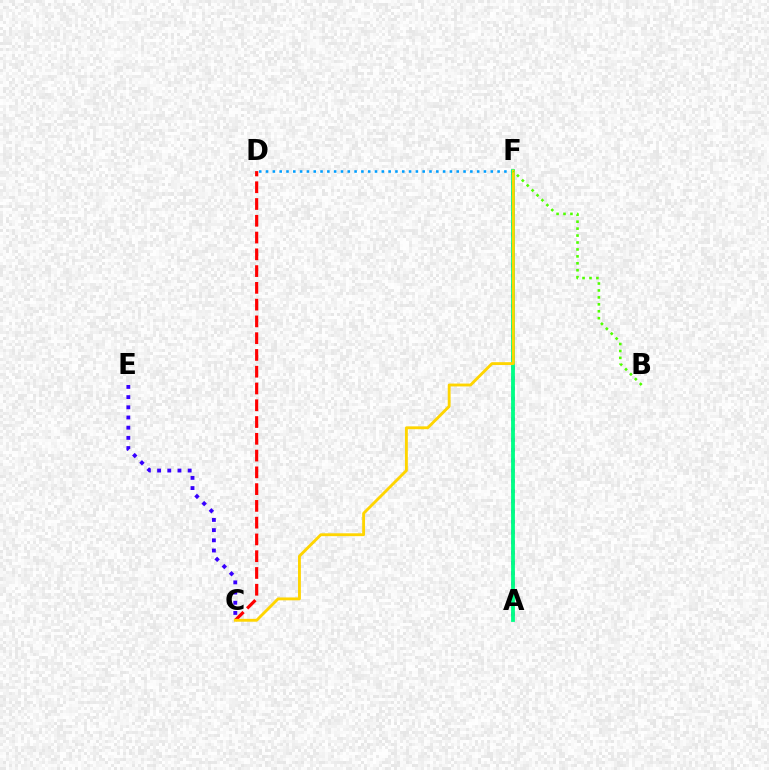{('A', 'F'): [{'color': '#ff00ed', 'line_style': 'dotted', 'thickness': 2.79}, {'color': '#00ff86', 'line_style': 'solid', 'thickness': 2.74}], ('D', 'F'): [{'color': '#009eff', 'line_style': 'dotted', 'thickness': 1.85}], ('C', 'D'): [{'color': '#ff0000', 'line_style': 'dashed', 'thickness': 2.28}], ('C', 'F'): [{'color': '#ffd500', 'line_style': 'solid', 'thickness': 2.06}], ('B', 'F'): [{'color': '#4fff00', 'line_style': 'dotted', 'thickness': 1.88}], ('C', 'E'): [{'color': '#3700ff', 'line_style': 'dotted', 'thickness': 2.77}]}